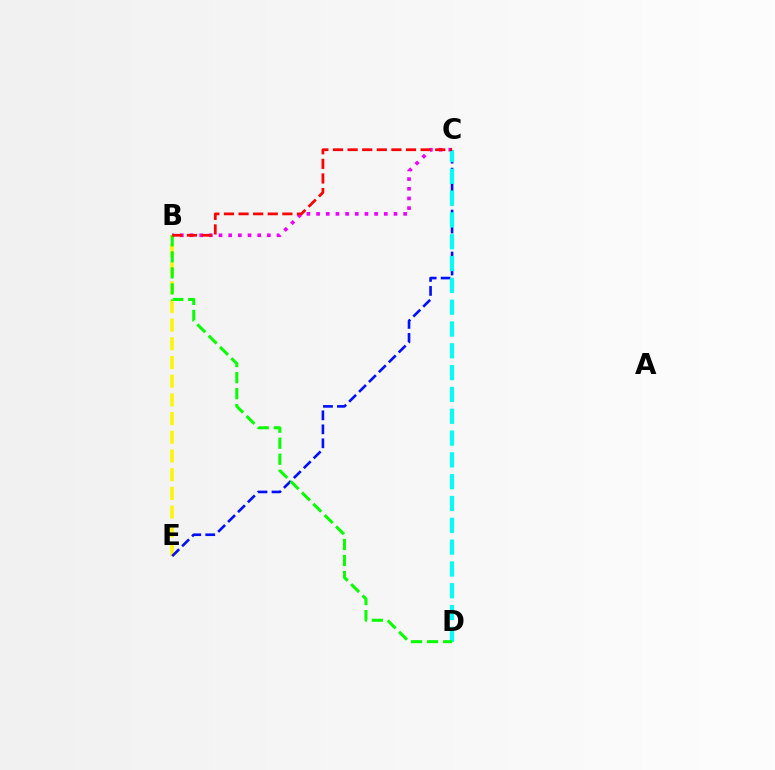{('B', 'E'): [{'color': '#fcf500', 'line_style': 'dashed', 'thickness': 2.54}], ('B', 'C'): [{'color': '#ee00ff', 'line_style': 'dotted', 'thickness': 2.63}, {'color': '#ff0000', 'line_style': 'dashed', 'thickness': 1.98}], ('C', 'E'): [{'color': '#0010ff', 'line_style': 'dashed', 'thickness': 1.9}], ('C', 'D'): [{'color': '#00fff6', 'line_style': 'dashed', 'thickness': 2.96}], ('B', 'D'): [{'color': '#08ff00', 'line_style': 'dashed', 'thickness': 2.18}]}